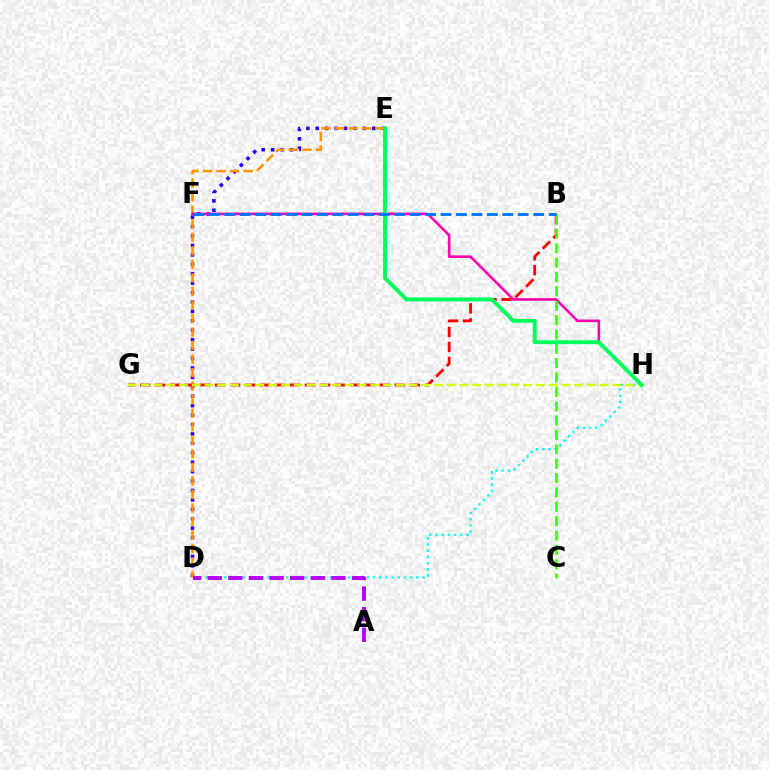{('D', 'E'): [{'color': '#2500ff', 'line_style': 'dotted', 'thickness': 2.56}, {'color': '#ff9400', 'line_style': 'dashed', 'thickness': 1.84}], ('D', 'H'): [{'color': '#00fff6', 'line_style': 'dotted', 'thickness': 1.68}], ('F', 'H'): [{'color': '#ff00ac', 'line_style': 'solid', 'thickness': 1.87}], ('B', 'G'): [{'color': '#ff0000', 'line_style': 'dashed', 'thickness': 2.03}], ('G', 'H'): [{'color': '#d1ff00', 'line_style': 'dashed', 'thickness': 1.73}], ('A', 'D'): [{'color': '#b900ff', 'line_style': 'dashed', 'thickness': 2.8}], ('B', 'C'): [{'color': '#3dff00', 'line_style': 'dashed', 'thickness': 1.95}], ('E', 'H'): [{'color': '#00ff5c', 'line_style': 'solid', 'thickness': 2.81}], ('B', 'F'): [{'color': '#0074ff', 'line_style': 'dashed', 'thickness': 2.1}]}